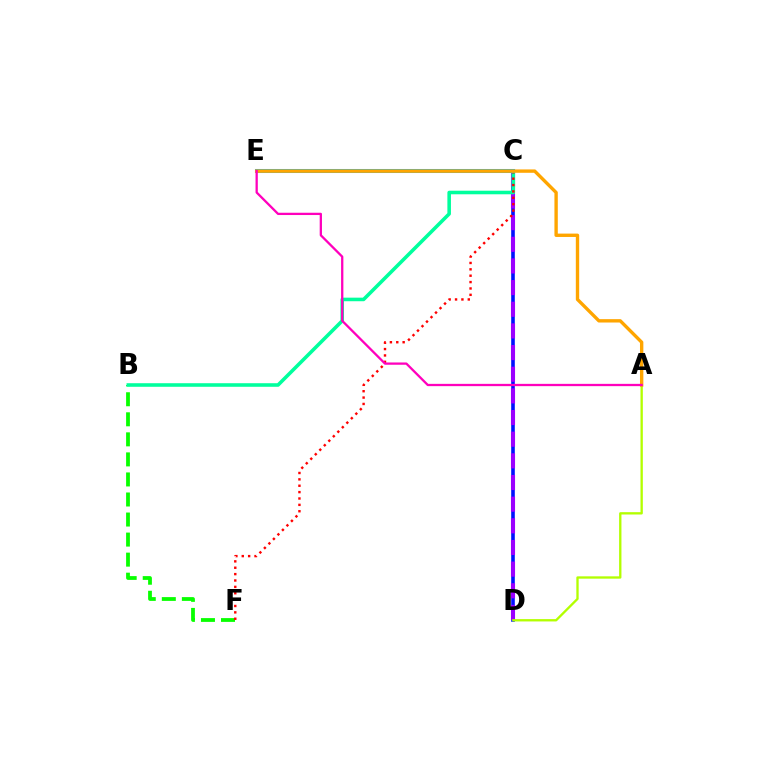{('B', 'F'): [{'color': '#08ff00', 'line_style': 'dashed', 'thickness': 2.72}], ('C', 'D'): [{'color': '#0010ff', 'line_style': 'solid', 'thickness': 2.59}, {'color': '#9b00ff', 'line_style': 'dashed', 'thickness': 2.94}], ('B', 'C'): [{'color': '#00ff9d', 'line_style': 'solid', 'thickness': 2.57}], ('C', 'F'): [{'color': '#ff0000', 'line_style': 'dotted', 'thickness': 1.73}], ('A', 'D'): [{'color': '#b3ff00', 'line_style': 'solid', 'thickness': 1.68}], ('C', 'E'): [{'color': '#00b5ff', 'line_style': 'solid', 'thickness': 2.91}], ('A', 'E'): [{'color': '#ffa500', 'line_style': 'solid', 'thickness': 2.42}, {'color': '#ff00bd', 'line_style': 'solid', 'thickness': 1.65}]}